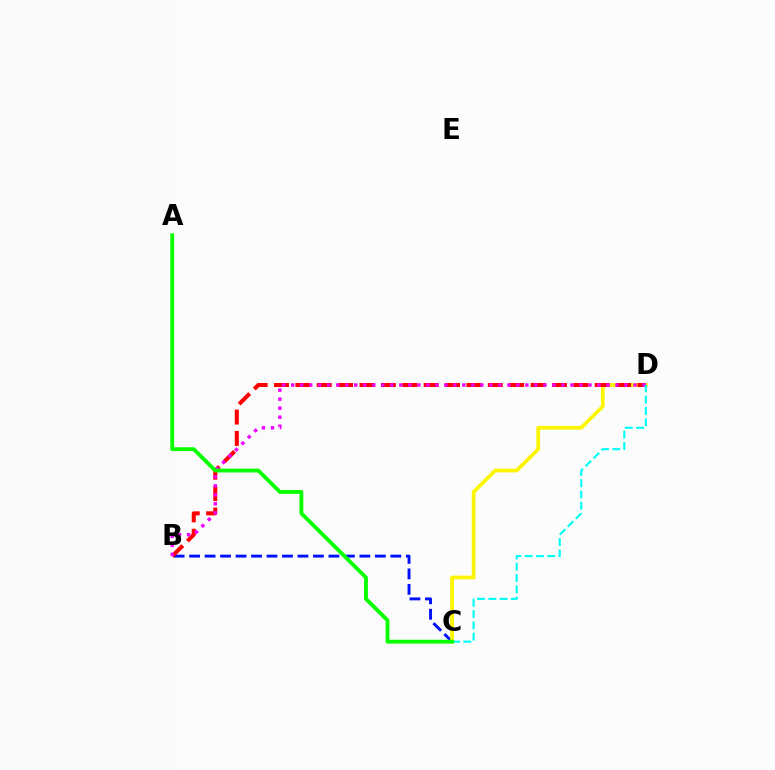{('B', 'C'): [{'color': '#0010ff', 'line_style': 'dashed', 'thickness': 2.1}], ('C', 'D'): [{'color': '#fcf500', 'line_style': 'solid', 'thickness': 2.68}, {'color': '#00fff6', 'line_style': 'dashed', 'thickness': 1.53}], ('B', 'D'): [{'color': '#ff0000', 'line_style': 'dashed', 'thickness': 2.9}, {'color': '#ee00ff', 'line_style': 'dotted', 'thickness': 2.45}], ('A', 'C'): [{'color': '#08ff00', 'line_style': 'solid', 'thickness': 2.75}]}